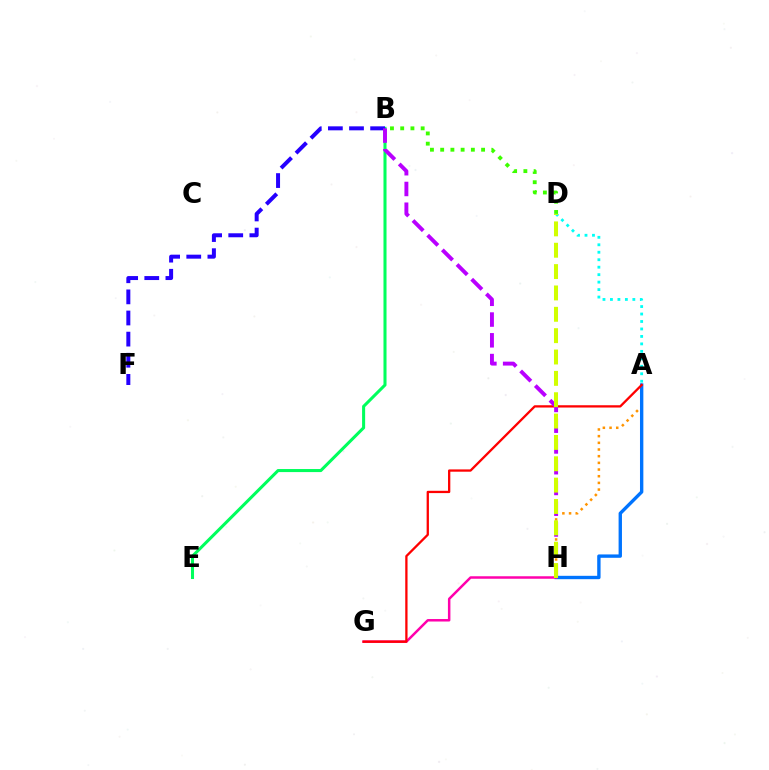{('A', 'H'): [{'color': '#ff9400', 'line_style': 'dotted', 'thickness': 1.81}, {'color': '#0074ff', 'line_style': 'solid', 'thickness': 2.42}], ('B', 'E'): [{'color': '#00ff5c', 'line_style': 'solid', 'thickness': 2.2}], ('A', 'D'): [{'color': '#00fff6', 'line_style': 'dotted', 'thickness': 2.03}], ('B', 'D'): [{'color': '#3dff00', 'line_style': 'dotted', 'thickness': 2.78}], ('B', 'F'): [{'color': '#2500ff', 'line_style': 'dashed', 'thickness': 2.87}], ('G', 'H'): [{'color': '#ff00ac', 'line_style': 'solid', 'thickness': 1.79}], ('A', 'G'): [{'color': '#ff0000', 'line_style': 'solid', 'thickness': 1.65}], ('B', 'H'): [{'color': '#b900ff', 'line_style': 'dashed', 'thickness': 2.82}], ('D', 'H'): [{'color': '#d1ff00', 'line_style': 'dashed', 'thickness': 2.9}]}